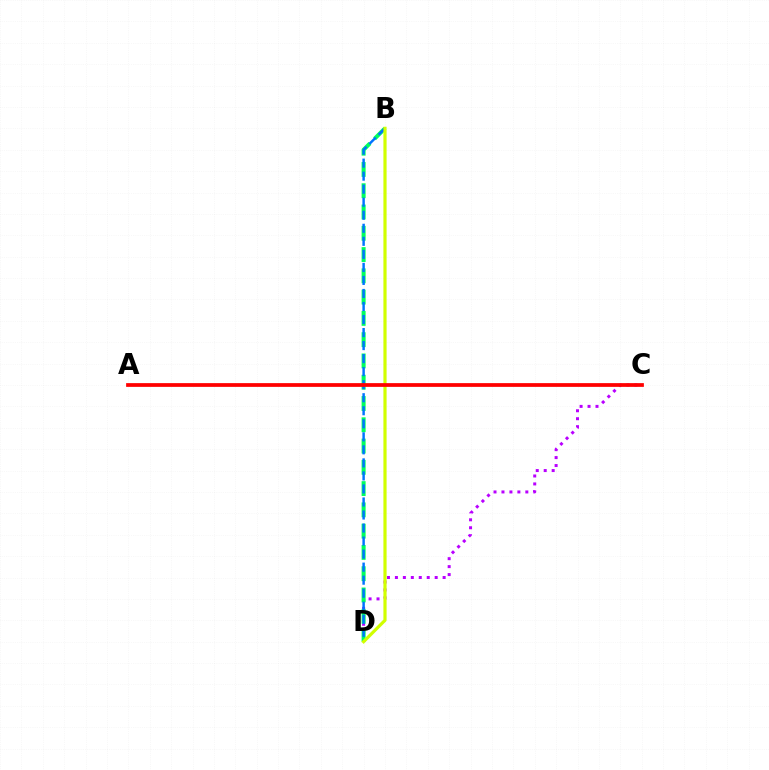{('C', 'D'): [{'color': '#b900ff', 'line_style': 'dotted', 'thickness': 2.16}], ('B', 'D'): [{'color': '#00ff5c', 'line_style': 'dashed', 'thickness': 2.89}, {'color': '#0074ff', 'line_style': 'dashed', 'thickness': 1.77}, {'color': '#d1ff00', 'line_style': 'solid', 'thickness': 2.3}], ('A', 'C'): [{'color': '#ff0000', 'line_style': 'solid', 'thickness': 2.69}]}